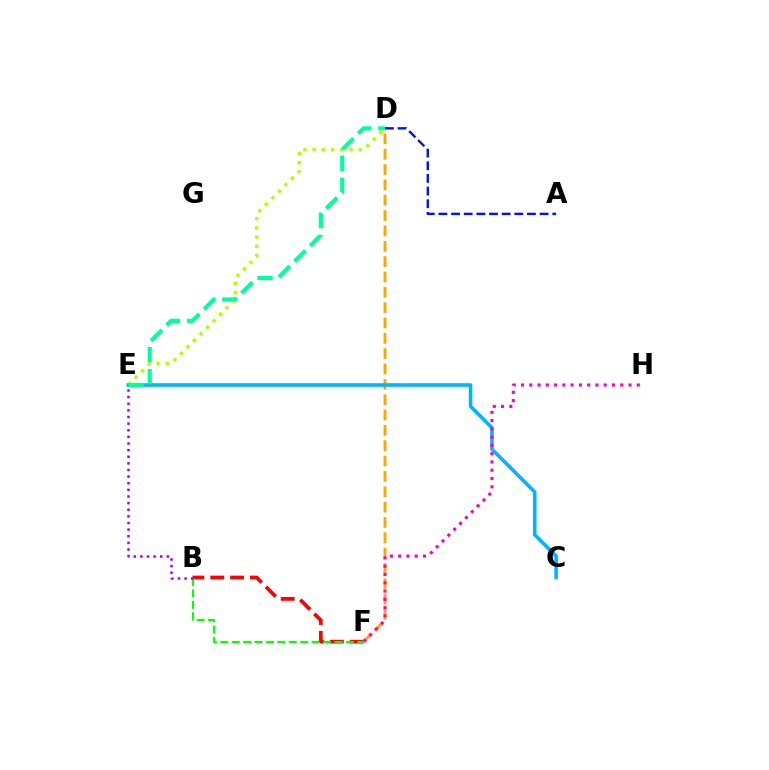{('D', 'F'): [{'color': '#ffa500', 'line_style': 'dashed', 'thickness': 2.08}], ('D', 'E'): [{'color': '#b3ff00', 'line_style': 'dotted', 'thickness': 2.5}, {'color': '#00ff9d', 'line_style': 'dashed', 'thickness': 2.99}], ('C', 'E'): [{'color': '#00b5ff', 'line_style': 'solid', 'thickness': 2.6}], ('A', 'D'): [{'color': '#0010ff', 'line_style': 'dashed', 'thickness': 1.72}], ('B', 'F'): [{'color': '#ff0000', 'line_style': 'dashed', 'thickness': 2.7}, {'color': '#08ff00', 'line_style': 'dashed', 'thickness': 1.55}], ('F', 'H'): [{'color': '#ff00bd', 'line_style': 'dotted', 'thickness': 2.25}], ('B', 'E'): [{'color': '#9b00ff', 'line_style': 'dotted', 'thickness': 1.8}]}